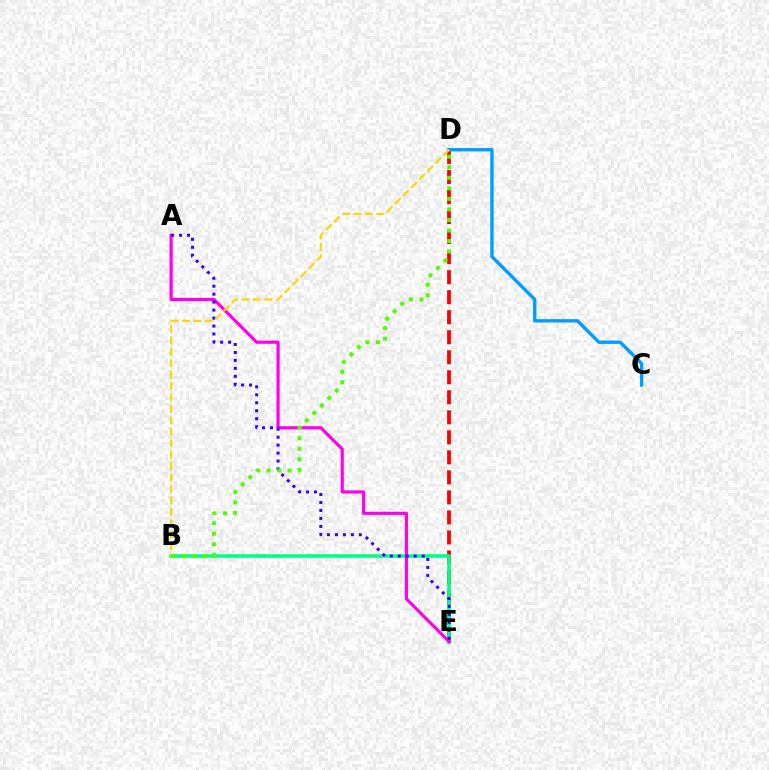{('D', 'E'): [{'color': '#ff0000', 'line_style': 'dashed', 'thickness': 2.72}], ('B', 'E'): [{'color': '#00ff86', 'line_style': 'solid', 'thickness': 2.55}], ('C', 'D'): [{'color': '#009eff', 'line_style': 'solid', 'thickness': 2.42}], ('A', 'E'): [{'color': '#ff00ed', 'line_style': 'solid', 'thickness': 2.28}, {'color': '#3700ff', 'line_style': 'dotted', 'thickness': 2.16}], ('B', 'D'): [{'color': '#ffd500', 'line_style': 'dashed', 'thickness': 1.55}, {'color': '#4fff00', 'line_style': 'dotted', 'thickness': 2.86}]}